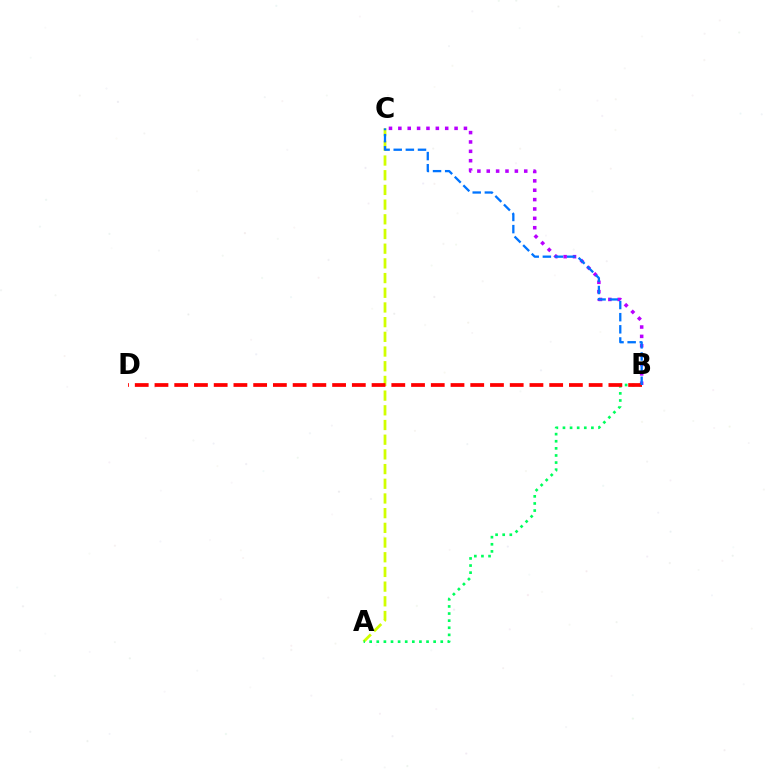{('A', 'C'): [{'color': '#d1ff00', 'line_style': 'dashed', 'thickness': 2.0}], ('B', 'C'): [{'color': '#b900ff', 'line_style': 'dotted', 'thickness': 2.55}, {'color': '#0074ff', 'line_style': 'dashed', 'thickness': 1.65}], ('A', 'B'): [{'color': '#00ff5c', 'line_style': 'dotted', 'thickness': 1.93}], ('B', 'D'): [{'color': '#ff0000', 'line_style': 'dashed', 'thickness': 2.68}]}